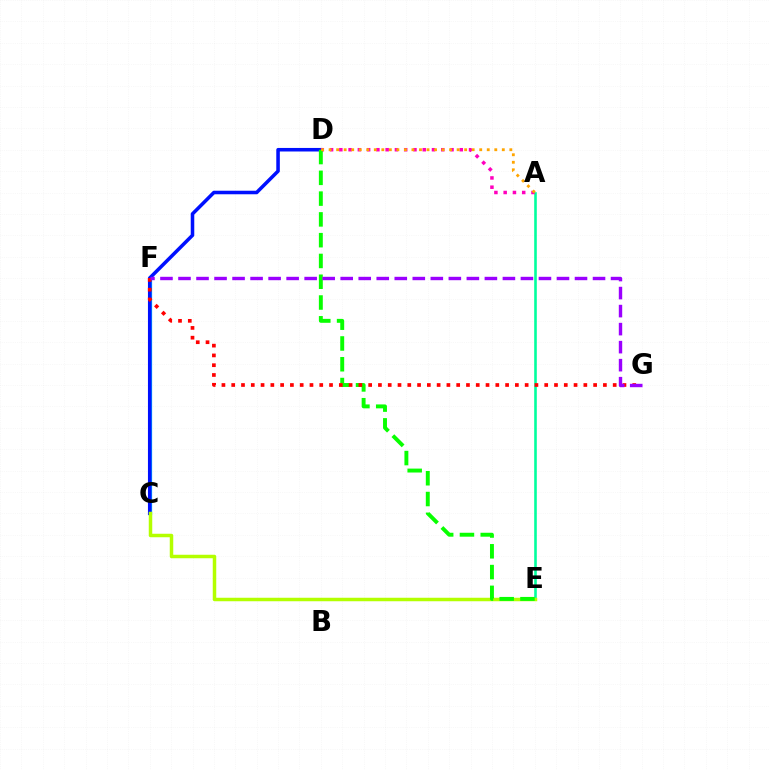{('A', 'E'): [{'color': '#00ff9d', 'line_style': 'solid', 'thickness': 1.87}], ('C', 'F'): [{'color': '#00b5ff', 'line_style': 'solid', 'thickness': 2.35}], ('C', 'D'): [{'color': '#0010ff', 'line_style': 'solid', 'thickness': 2.55}], ('C', 'E'): [{'color': '#b3ff00', 'line_style': 'solid', 'thickness': 2.52}], ('A', 'D'): [{'color': '#ff00bd', 'line_style': 'dotted', 'thickness': 2.52}, {'color': '#ffa500', 'line_style': 'dotted', 'thickness': 2.05}], ('D', 'E'): [{'color': '#08ff00', 'line_style': 'dashed', 'thickness': 2.82}], ('F', 'G'): [{'color': '#ff0000', 'line_style': 'dotted', 'thickness': 2.66}, {'color': '#9b00ff', 'line_style': 'dashed', 'thickness': 2.45}]}